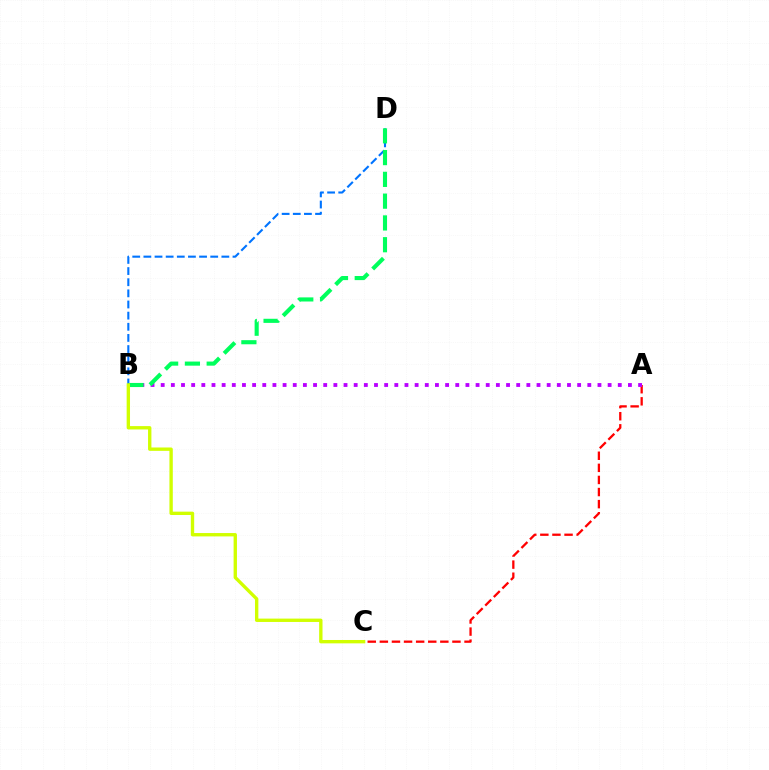{('A', 'C'): [{'color': '#ff0000', 'line_style': 'dashed', 'thickness': 1.64}], ('A', 'B'): [{'color': '#b900ff', 'line_style': 'dotted', 'thickness': 2.76}], ('B', 'D'): [{'color': '#0074ff', 'line_style': 'dashed', 'thickness': 1.51}, {'color': '#00ff5c', 'line_style': 'dashed', 'thickness': 2.96}], ('B', 'C'): [{'color': '#d1ff00', 'line_style': 'solid', 'thickness': 2.42}]}